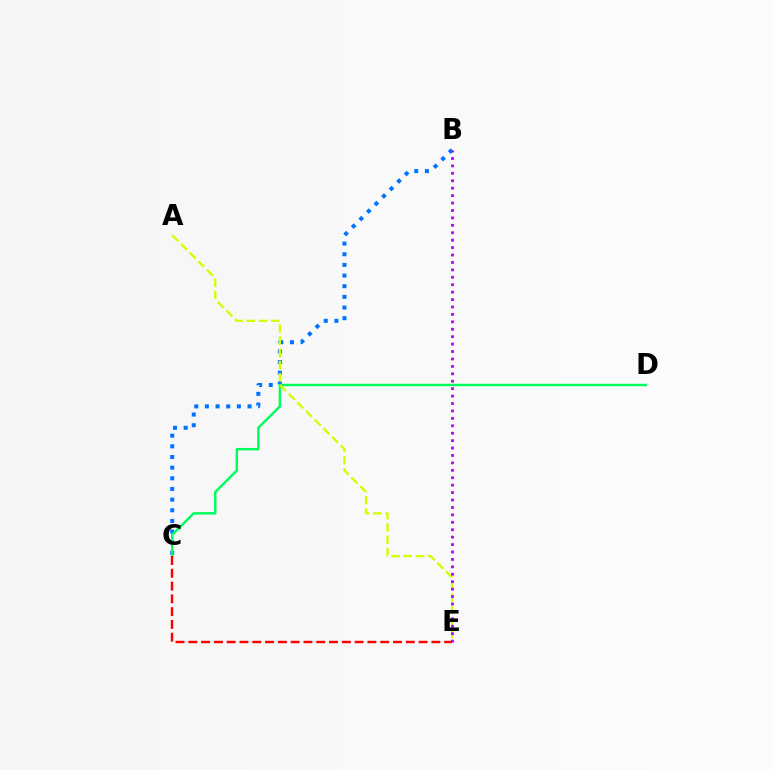{('B', 'C'): [{'color': '#0074ff', 'line_style': 'dotted', 'thickness': 2.9}], ('C', 'D'): [{'color': '#00ff5c', 'line_style': 'solid', 'thickness': 1.76}], ('C', 'E'): [{'color': '#ff0000', 'line_style': 'dashed', 'thickness': 1.74}], ('A', 'E'): [{'color': '#d1ff00', 'line_style': 'dashed', 'thickness': 1.66}], ('B', 'E'): [{'color': '#b900ff', 'line_style': 'dotted', 'thickness': 2.02}]}